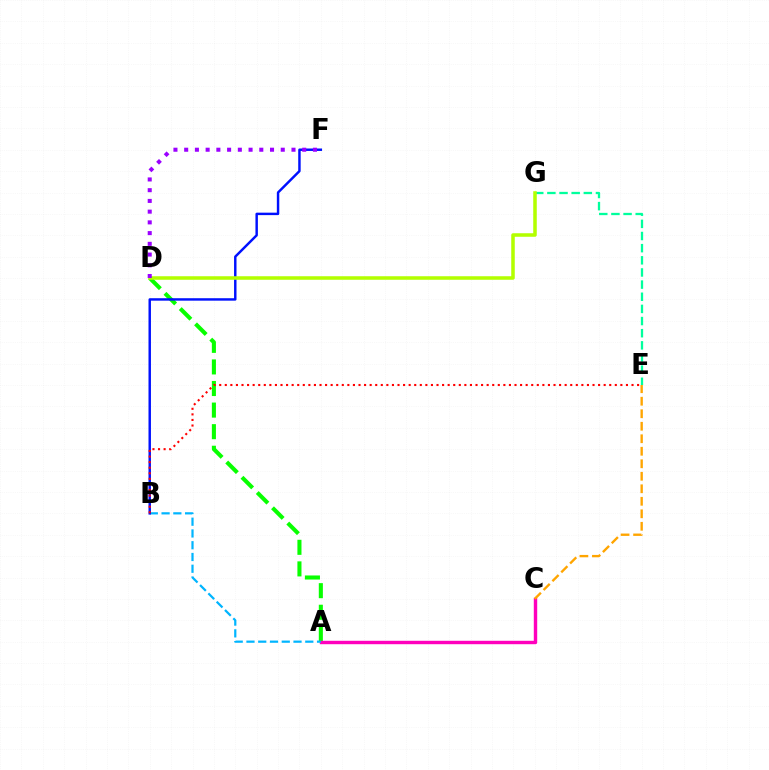{('A', 'D'): [{'color': '#08ff00', 'line_style': 'dashed', 'thickness': 2.93}], ('E', 'G'): [{'color': '#00ff9d', 'line_style': 'dashed', 'thickness': 1.65}], ('A', 'C'): [{'color': '#ff00bd', 'line_style': 'solid', 'thickness': 2.46}], ('A', 'B'): [{'color': '#00b5ff', 'line_style': 'dashed', 'thickness': 1.6}], ('C', 'E'): [{'color': '#ffa500', 'line_style': 'dashed', 'thickness': 1.7}], ('B', 'F'): [{'color': '#0010ff', 'line_style': 'solid', 'thickness': 1.76}], ('B', 'E'): [{'color': '#ff0000', 'line_style': 'dotted', 'thickness': 1.51}], ('D', 'G'): [{'color': '#b3ff00', 'line_style': 'solid', 'thickness': 2.54}], ('D', 'F'): [{'color': '#9b00ff', 'line_style': 'dotted', 'thickness': 2.92}]}